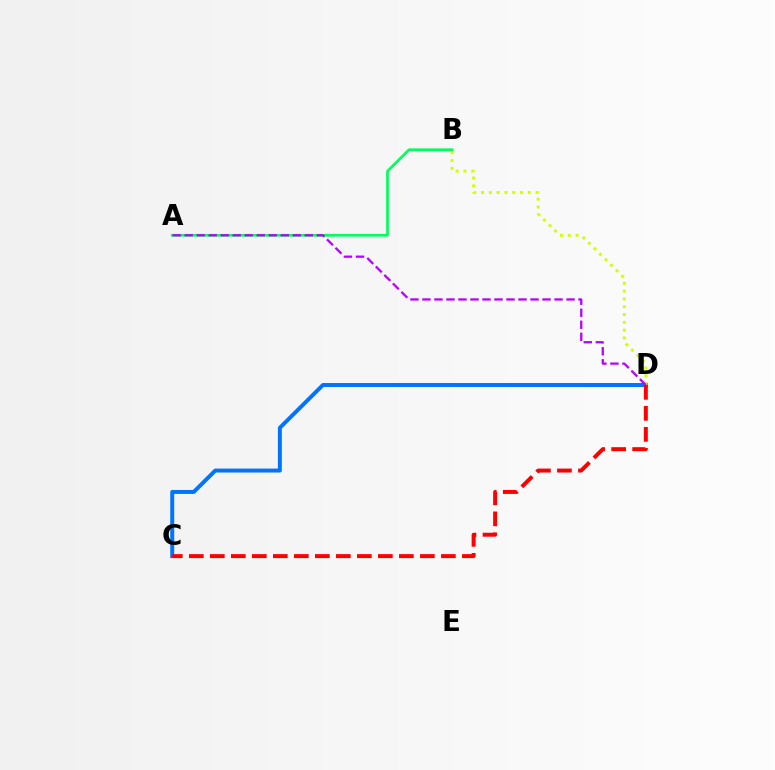{('C', 'D'): [{'color': '#0074ff', 'line_style': 'solid', 'thickness': 2.85}, {'color': '#ff0000', 'line_style': 'dashed', 'thickness': 2.85}], ('A', 'B'): [{'color': '#00ff5c', 'line_style': 'solid', 'thickness': 1.93}], ('B', 'D'): [{'color': '#d1ff00', 'line_style': 'dotted', 'thickness': 2.12}], ('A', 'D'): [{'color': '#b900ff', 'line_style': 'dashed', 'thickness': 1.63}]}